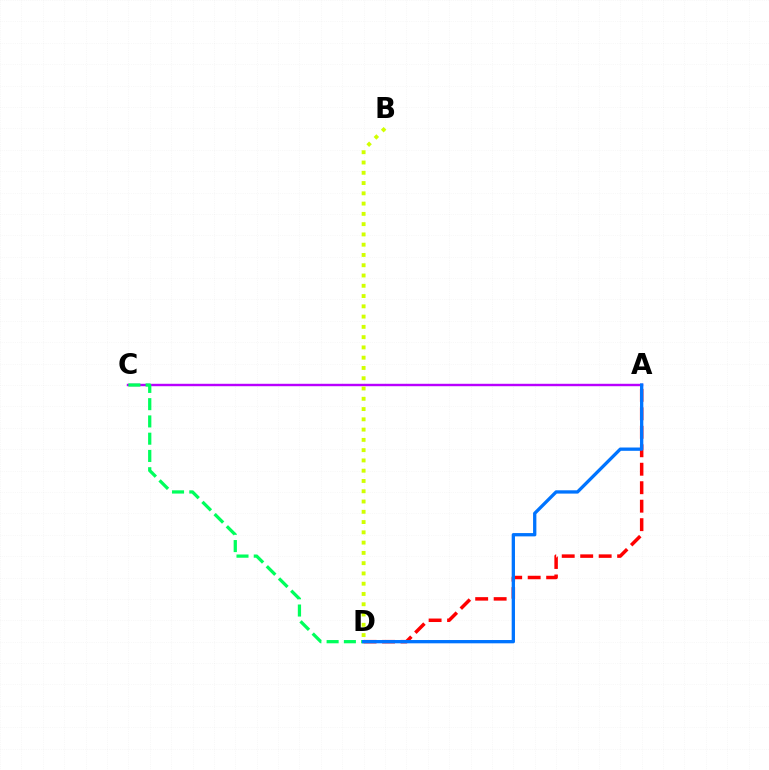{('A', 'C'): [{'color': '#b900ff', 'line_style': 'solid', 'thickness': 1.74}], ('B', 'D'): [{'color': '#d1ff00', 'line_style': 'dotted', 'thickness': 2.79}], ('A', 'D'): [{'color': '#ff0000', 'line_style': 'dashed', 'thickness': 2.51}, {'color': '#0074ff', 'line_style': 'solid', 'thickness': 2.38}], ('C', 'D'): [{'color': '#00ff5c', 'line_style': 'dashed', 'thickness': 2.34}]}